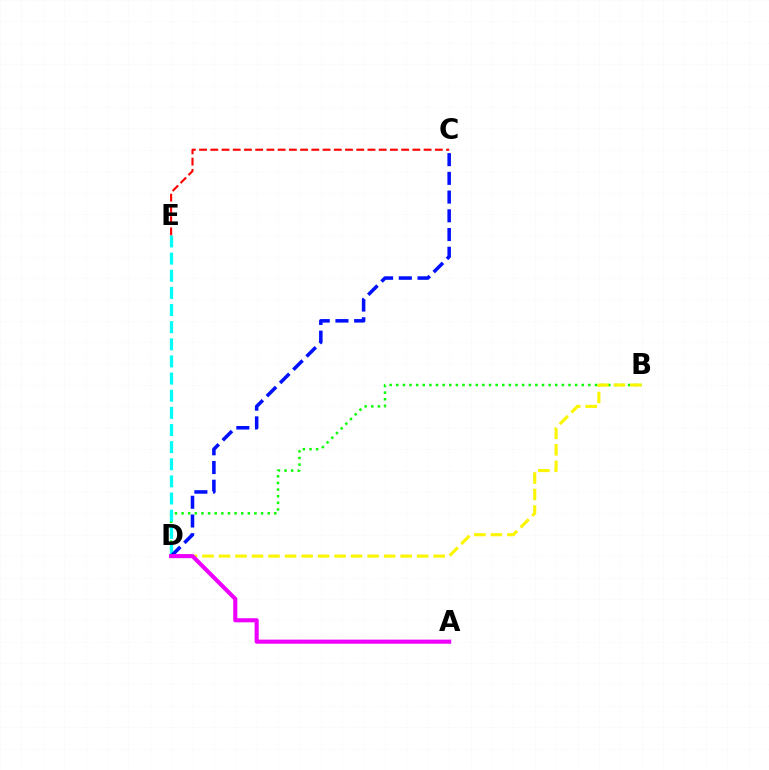{('B', 'D'): [{'color': '#08ff00', 'line_style': 'dotted', 'thickness': 1.8}, {'color': '#fcf500', 'line_style': 'dashed', 'thickness': 2.24}], ('D', 'E'): [{'color': '#00fff6', 'line_style': 'dashed', 'thickness': 2.33}], ('C', 'E'): [{'color': '#ff0000', 'line_style': 'dashed', 'thickness': 1.53}], ('C', 'D'): [{'color': '#0010ff', 'line_style': 'dashed', 'thickness': 2.54}], ('A', 'D'): [{'color': '#ee00ff', 'line_style': 'solid', 'thickness': 2.95}]}